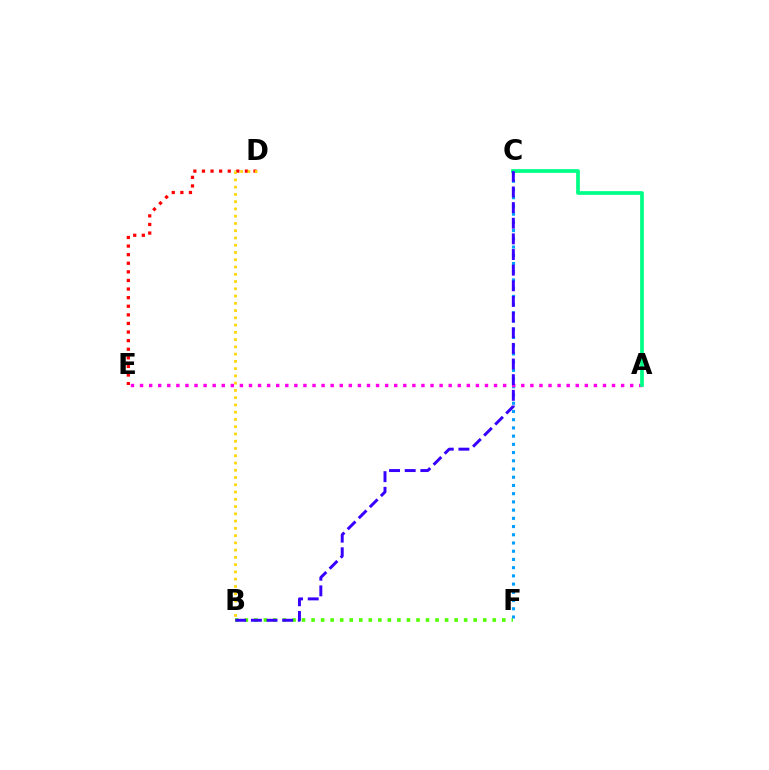{('B', 'F'): [{'color': '#4fff00', 'line_style': 'dotted', 'thickness': 2.59}], ('C', 'F'): [{'color': '#009eff', 'line_style': 'dotted', 'thickness': 2.23}], ('D', 'E'): [{'color': '#ff0000', 'line_style': 'dotted', 'thickness': 2.34}], ('B', 'D'): [{'color': '#ffd500', 'line_style': 'dotted', 'thickness': 1.97}], ('A', 'E'): [{'color': '#ff00ed', 'line_style': 'dotted', 'thickness': 2.47}], ('A', 'C'): [{'color': '#00ff86', 'line_style': 'solid', 'thickness': 2.69}], ('B', 'C'): [{'color': '#3700ff', 'line_style': 'dashed', 'thickness': 2.13}]}